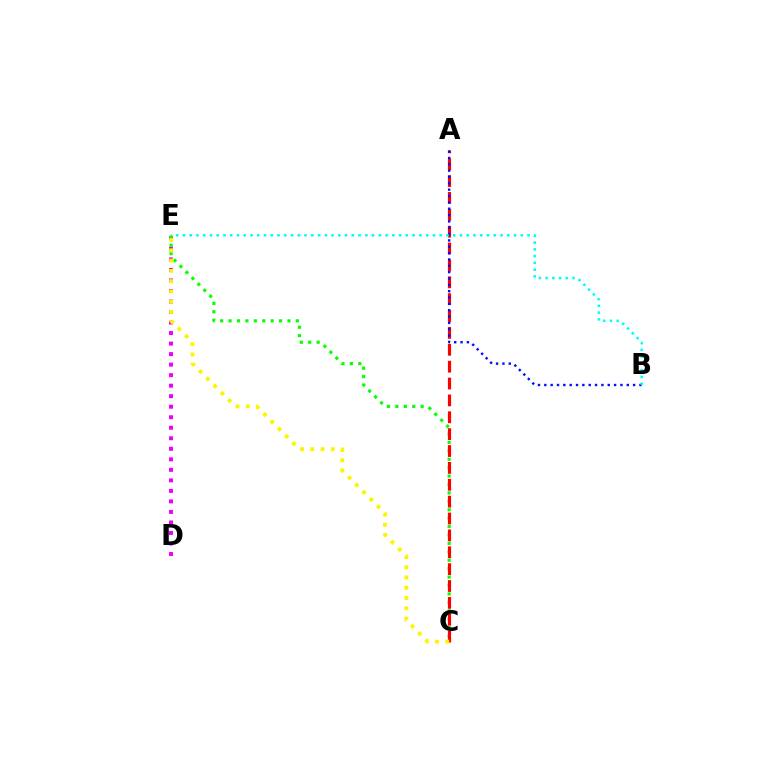{('D', 'E'): [{'color': '#ee00ff', 'line_style': 'dotted', 'thickness': 2.86}], ('C', 'E'): [{'color': '#08ff00', 'line_style': 'dotted', 'thickness': 2.29}, {'color': '#fcf500', 'line_style': 'dotted', 'thickness': 2.79}], ('A', 'C'): [{'color': '#ff0000', 'line_style': 'dashed', 'thickness': 2.29}], ('A', 'B'): [{'color': '#0010ff', 'line_style': 'dotted', 'thickness': 1.72}], ('B', 'E'): [{'color': '#00fff6', 'line_style': 'dotted', 'thickness': 1.84}]}